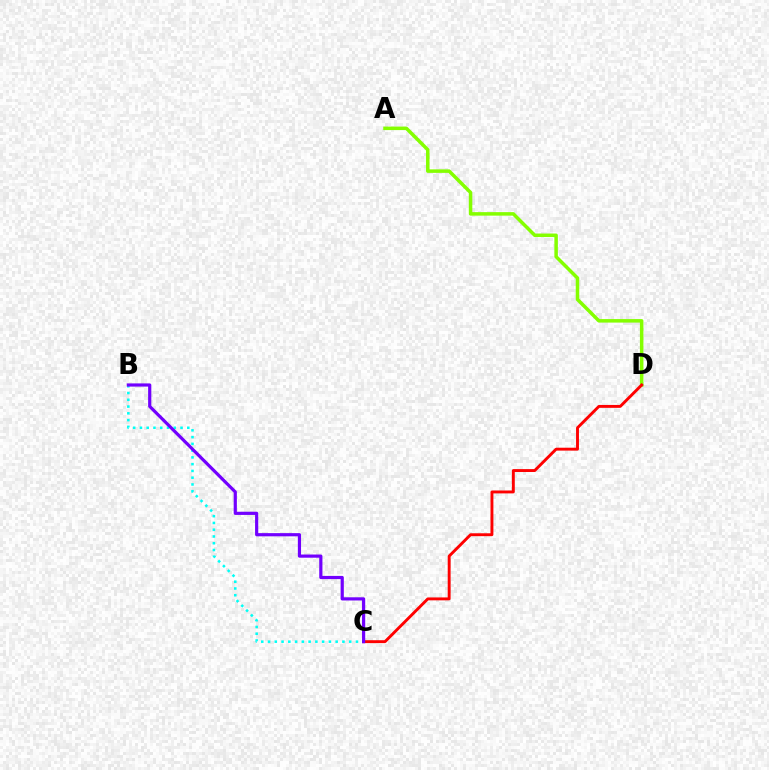{('B', 'C'): [{'color': '#00fff6', 'line_style': 'dotted', 'thickness': 1.84}, {'color': '#7200ff', 'line_style': 'solid', 'thickness': 2.29}], ('A', 'D'): [{'color': '#84ff00', 'line_style': 'solid', 'thickness': 2.52}], ('C', 'D'): [{'color': '#ff0000', 'line_style': 'solid', 'thickness': 2.09}]}